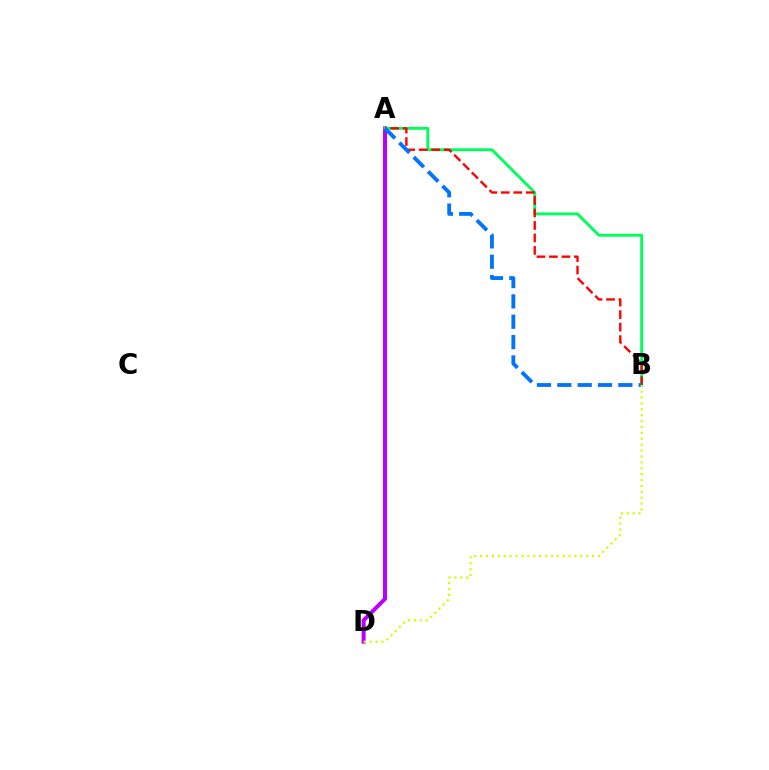{('A', 'D'): [{'color': '#b900ff', 'line_style': 'solid', 'thickness': 2.89}], ('A', 'B'): [{'color': '#00ff5c', 'line_style': 'solid', 'thickness': 2.08}, {'color': '#ff0000', 'line_style': 'dashed', 'thickness': 1.7}, {'color': '#0074ff', 'line_style': 'dashed', 'thickness': 2.76}], ('B', 'D'): [{'color': '#d1ff00', 'line_style': 'dotted', 'thickness': 1.6}]}